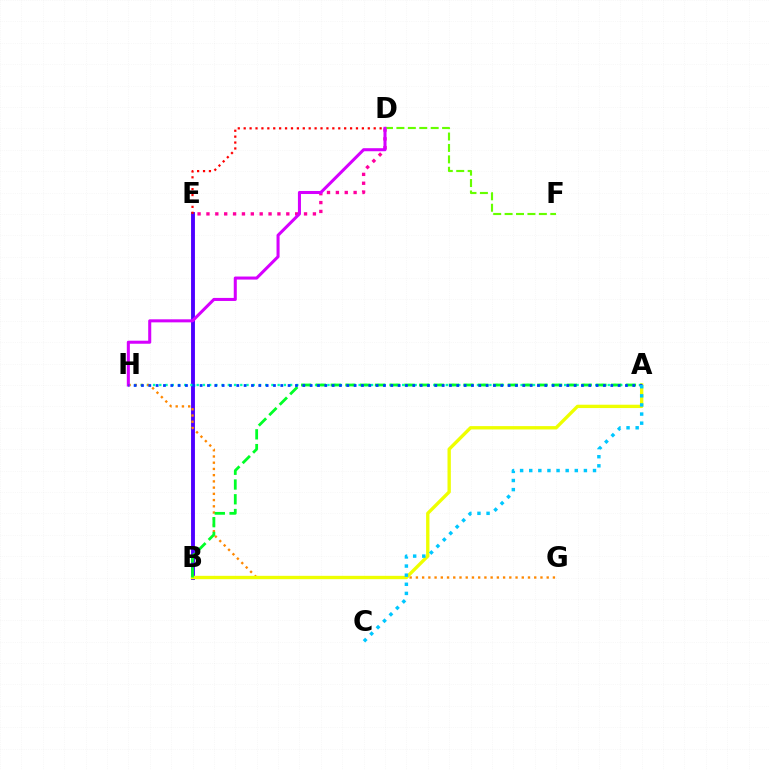{('D', 'E'): [{'color': '#ff00a0', 'line_style': 'dotted', 'thickness': 2.41}, {'color': '#ff0000', 'line_style': 'dotted', 'thickness': 1.61}], ('B', 'E'): [{'color': '#4f00ff', 'line_style': 'solid', 'thickness': 2.79}], ('A', 'H'): [{'color': '#00ffaf', 'line_style': 'dotted', 'thickness': 1.69}, {'color': '#003fff', 'line_style': 'dotted', 'thickness': 1.99}], ('G', 'H'): [{'color': '#ff8800', 'line_style': 'dotted', 'thickness': 1.69}], ('A', 'B'): [{'color': '#eeff00', 'line_style': 'solid', 'thickness': 2.41}, {'color': '#00ff27', 'line_style': 'dashed', 'thickness': 2.01}], ('D', 'F'): [{'color': '#66ff00', 'line_style': 'dashed', 'thickness': 1.55}], ('D', 'H'): [{'color': '#d600ff', 'line_style': 'solid', 'thickness': 2.19}], ('A', 'C'): [{'color': '#00c7ff', 'line_style': 'dotted', 'thickness': 2.48}]}